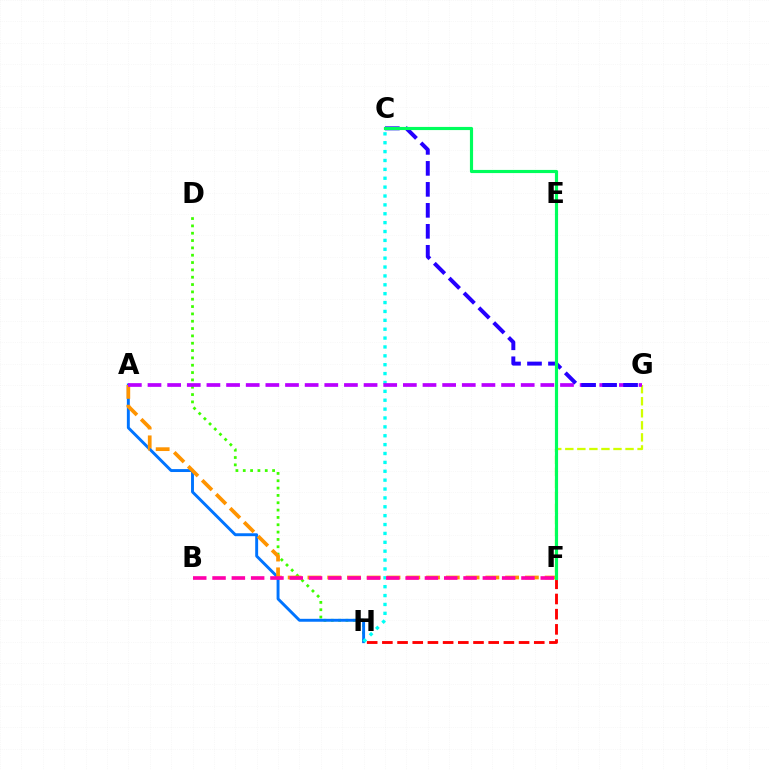{('D', 'H'): [{'color': '#3dff00', 'line_style': 'dotted', 'thickness': 1.99}], ('A', 'H'): [{'color': '#0074ff', 'line_style': 'solid', 'thickness': 2.1}], ('F', 'G'): [{'color': '#d1ff00', 'line_style': 'dashed', 'thickness': 1.64}], ('C', 'H'): [{'color': '#00fff6', 'line_style': 'dotted', 'thickness': 2.41}], ('F', 'H'): [{'color': '#ff0000', 'line_style': 'dashed', 'thickness': 2.06}], ('A', 'F'): [{'color': '#ff9400', 'line_style': 'dashed', 'thickness': 2.69}], ('A', 'G'): [{'color': '#b900ff', 'line_style': 'dashed', 'thickness': 2.67}], ('C', 'G'): [{'color': '#2500ff', 'line_style': 'dashed', 'thickness': 2.85}], ('B', 'F'): [{'color': '#ff00ac', 'line_style': 'dashed', 'thickness': 2.62}], ('C', 'F'): [{'color': '#00ff5c', 'line_style': 'solid', 'thickness': 2.27}]}